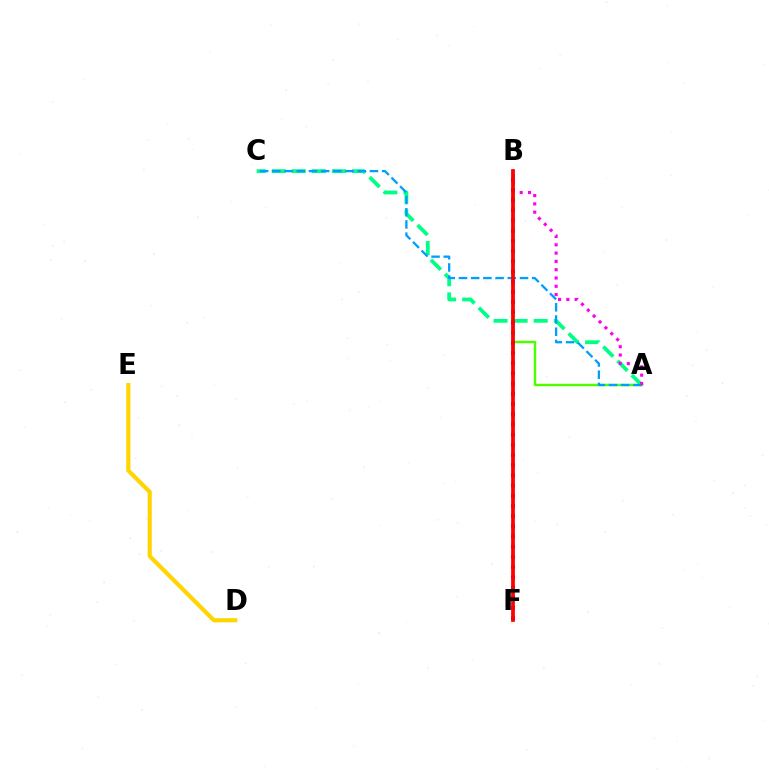{('A', 'C'): [{'color': '#00ff86', 'line_style': 'dashed', 'thickness': 2.73}, {'color': '#009eff', 'line_style': 'dashed', 'thickness': 1.66}], ('A', 'B'): [{'color': '#4fff00', 'line_style': 'solid', 'thickness': 1.76}, {'color': '#ff00ed', 'line_style': 'dotted', 'thickness': 2.25}], ('B', 'F'): [{'color': '#3700ff', 'line_style': 'dotted', 'thickness': 2.77}, {'color': '#ff0000', 'line_style': 'solid', 'thickness': 2.69}], ('D', 'E'): [{'color': '#ffd500', 'line_style': 'solid', 'thickness': 2.97}]}